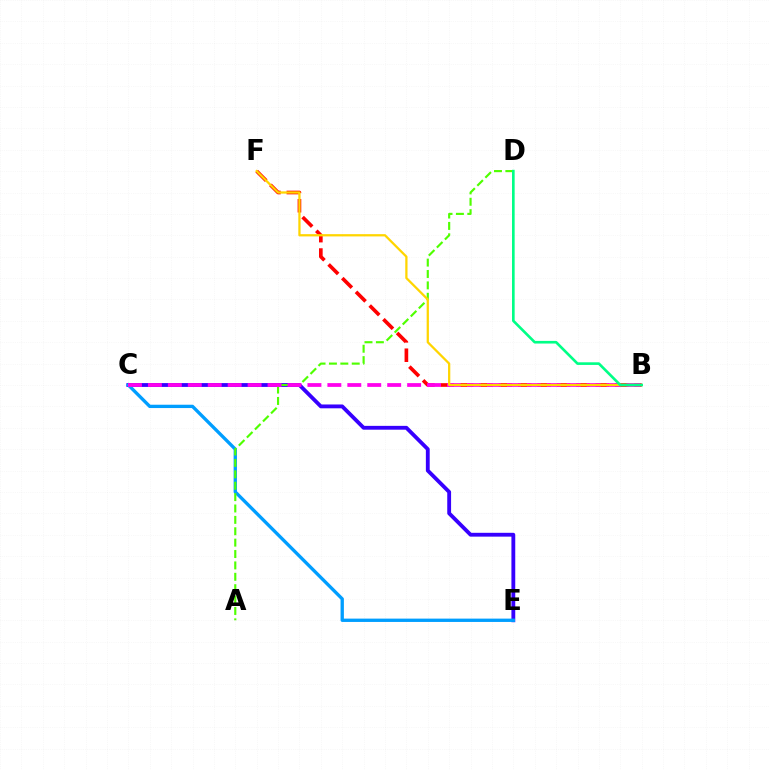{('C', 'E'): [{'color': '#3700ff', 'line_style': 'solid', 'thickness': 2.76}, {'color': '#009eff', 'line_style': 'solid', 'thickness': 2.4}], ('B', 'F'): [{'color': '#ff0000', 'line_style': 'dashed', 'thickness': 2.63}, {'color': '#ffd500', 'line_style': 'solid', 'thickness': 1.63}], ('A', 'D'): [{'color': '#4fff00', 'line_style': 'dashed', 'thickness': 1.55}], ('B', 'C'): [{'color': '#ff00ed', 'line_style': 'dashed', 'thickness': 2.71}], ('B', 'D'): [{'color': '#00ff86', 'line_style': 'solid', 'thickness': 1.9}]}